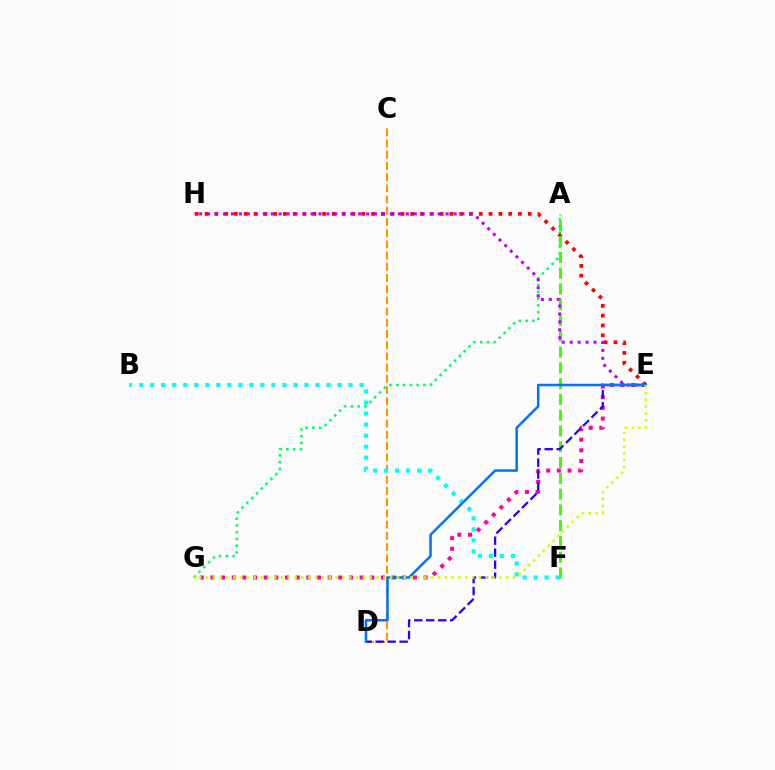{('E', 'G'): [{'color': '#ff00ac', 'line_style': 'dotted', 'thickness': 2.9}, {'color': '#d1ff00', 'line_style': 'dotted', 'thickness': 1.85}], ('A', 'G'): [{'color': '#00ff5c', 'line_style': 'dotted', 'thickness': 1.84}], ('E', 'H'): [{'color': '#ff0000', 'line_style': 'dotted', 'thickness': 2.66}, {'color': '#b900ff', 'line_style': 'dotted', 'thickness': 2.16}], ('A', 'F'): [{'color': '#3dff00', 'line_style': 'dashed', 'thickness': 2.14}], ('C', 'D'): [{'color': '#ff9400', 'line_style': 'dashed', 'thickness': 1.52}], ('B', 'F'): [{'color': '#00fff6', 'line_style': 'dotted', 'thickness': 2.99}], ('D', 'E'): [{'color': '#2500ff', 'line_style': 'dashed', 'thickness': 1.63}, {'color': '#0074ff', 'line_style': 'solid', 'thickness': 1.81}]}